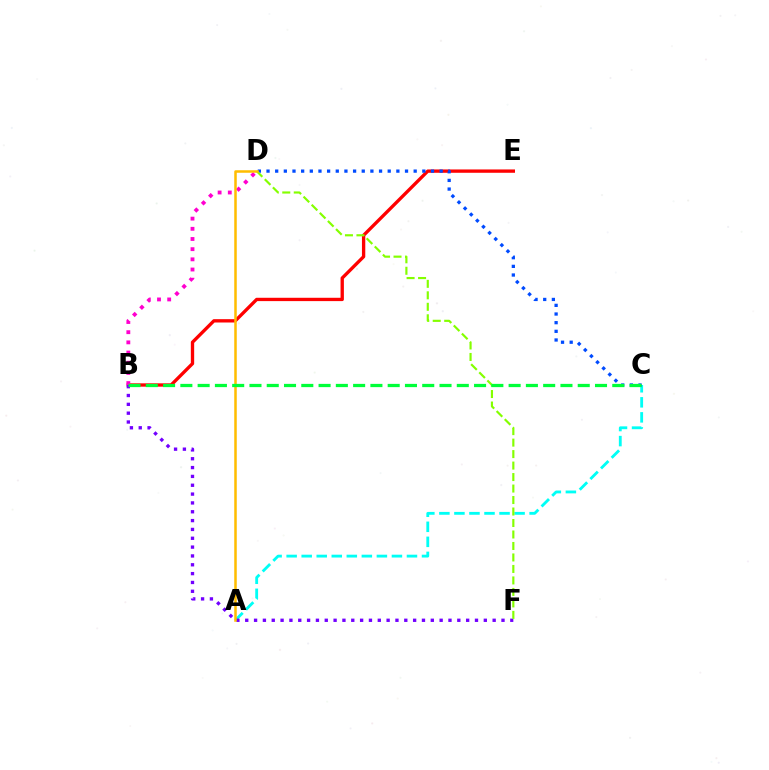{('B', 'E'): [{'color': '#ff0000', 'line_style': 'solid', 'thickness': 2.4}], ('A', 'C'): [{'color': '#00fff6', 'line_style': 'dashed', 'thickness': 2.04}], ('B', 'F'): [{'color': '#7200ff', 'line_style': 'dotted', 'thickness': 2.4}], ('B', 'D'): [{'color': '#ff00cf', 'line_style': 'dotted', 'thickness': 2.77}], ('C', 'D'): [{'color': '#004bff', 'line_style': 'dotted', 'thickness': 2.35}], ('D', 'F'): [{'color': '#84ff00', 'line_style': 'dashed', 'thickness': 1.56}], ('A', 'D'): [{'color': '#ffbd00', 'line_style': 'solid', 'thickness': 1.81}], ('B', 'C'): [{'color': '#00ff39', 'line_style': 'dashed', 'thickness': 2.35}]}